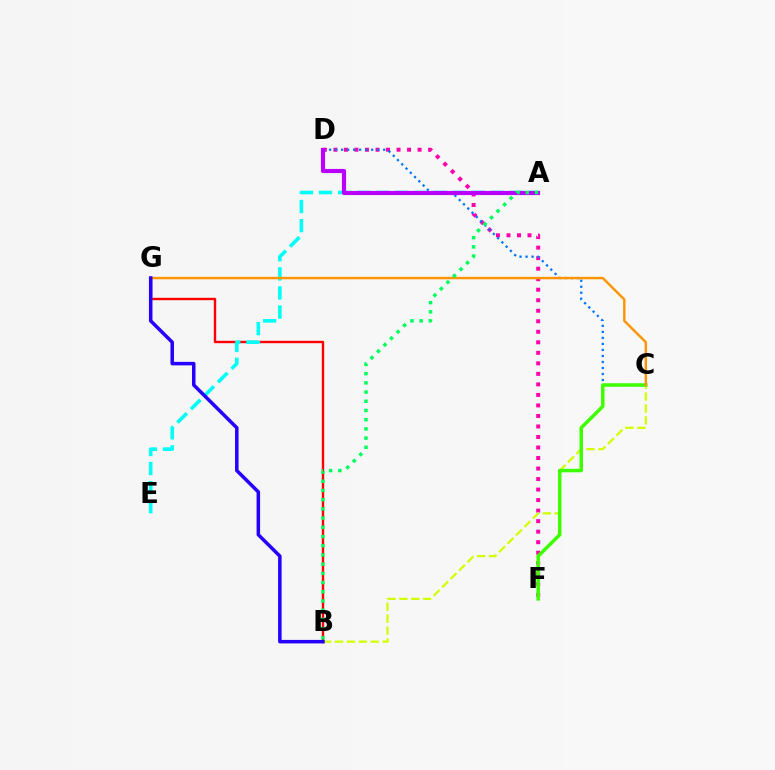{('D', 'F'): [{'color': '#ff00ac', 'line_style': 'dotted', 'thickness': 2.86}], ('C', 'D'): [{'color': '#0074ff', 'line_style': 'dotted', 'thickness': 1.63}], ('B', 'G'): [{'color': '#ff0000', 'line_style': 'solid', 'thickness': 1.72}, {'color': '#2500ff', 'line_style': 'solid', 'thickness': 2.53}], ('A', 'E'): [{'color': '#00fff6', 'line_style': 'dashed', 'thickness': 2.59}], ('B', 'C'): [{'color': '#d1ff00', 'line_style': 'dashed', 'thickness': 1.62}], ('C', 'F'): [{'color': '#3dff00', 'line_style': 'solid', 'thickness': 2.52}], ('A', 'D'): [{'color': '#b900ff', 'line_style': 'solid', 'thickness': 2.99}], ('C', 'G'): [{'color': '#ff9400', 'line_style': 'solid', 'thickness': 1.74}], ('A', 'B'): [{'color': '#00ff5c', 'line_style': 'dotted', 'thickness': 2.5}]}